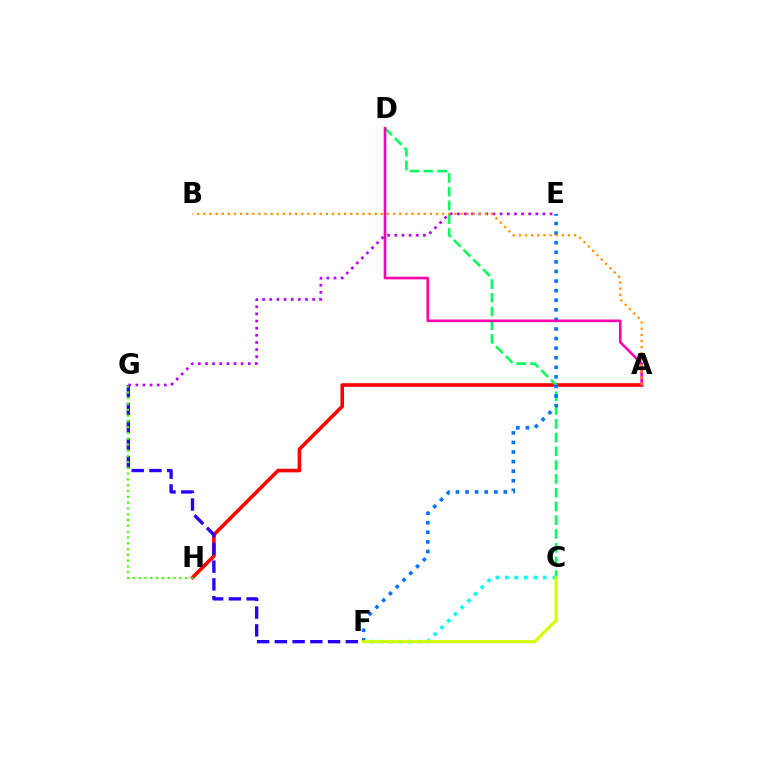{('A', 'H'): [{'color': '#ff0000', 'line_style': 'solid', 'thickness': 2.58}], ('F', 'G'): [{'color': '#2500ff', 'line_style': 'dashed', 'thickness': 2.41}], ('C', 'D'): [{'color': '#00ff5c', 'line_style': 'dashed', 'thickness': 1.87}], ('G', 'H'): [{'color': '#3dff00', 'line_style': 'dotted', 'thickness': 1.58}], ('E', 'F'): [{'color': '#0074ff', 'line_style': 'dotted', 'thickness': 2.6}], ('C', 'F'): [{'color': '#00fff6', 'line_style': 'dotted', 'thickness': 2.58}, {'color': '#d1ff00', 'line_style': 'solid', 'thickness': 2.23}], ('A', 'D'): [{'color': '#ff00ac', 'line_style': 'solid', 'thickness': 1.89}], ('E', 'G'): [{'color': '#b900ff', 'line_style': 'dotted', 'thickness': 1.94}], ('A', 'B'): [{'color': '#ff9400', 'line_style': 'dotted', 'thickness': 1.66}]}